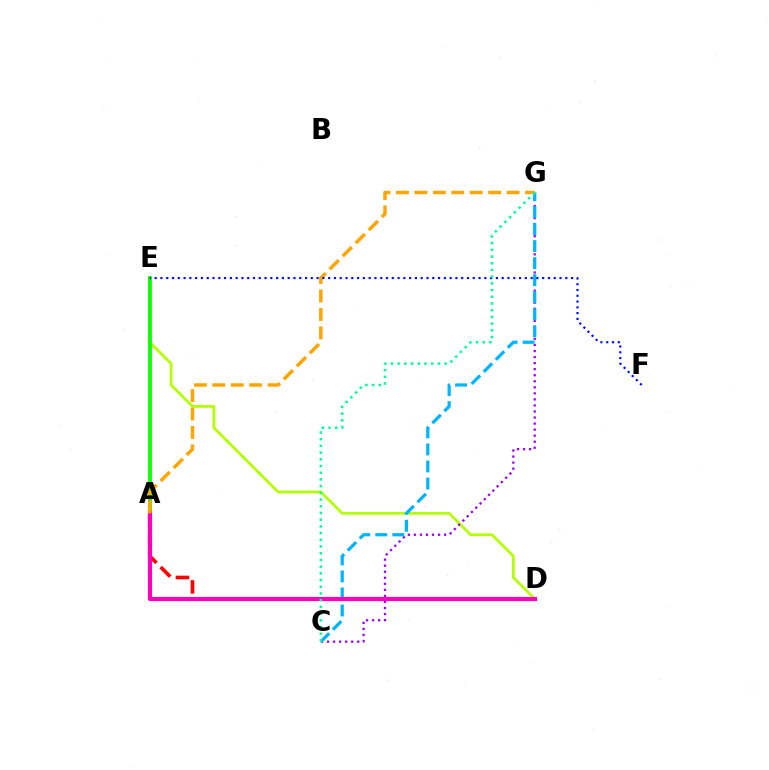{('A', 'D'): [{'color': '#ff0000', 'line_style': 'dashed', 'thickness': 2.64}, {'color': '#ff00bd', 'line_style': 'solid', 'thickness': 2.99}], ('D', 'E'): [{'color': '#b3ff00', 'line_style': 'solid', 'thickness': 1.97}], ('C', 'G'): [{'color': '#9b00ff', 'line_style': 'dotted', 'thickness': 1.64}, {'color': '#00b5ff', 'line_style': 'dashed', 'thickness': 2.32}, {'color': '#00ff9d', 'line_style': 'dotted', 'thickness': 1.82}], ('A', 'E'): [{'color': '#08ff00', 'line_style': 'solid', 'thickness': 2.69}], ('A', 'G'): [{'color': '#ffa500', 'line_style': 'dashed', 'thickness': 2.5}], ('E', 'F'): [{'color': '#0010ff', 'line_style': 'dotted', 'thickness': 1.57}]}